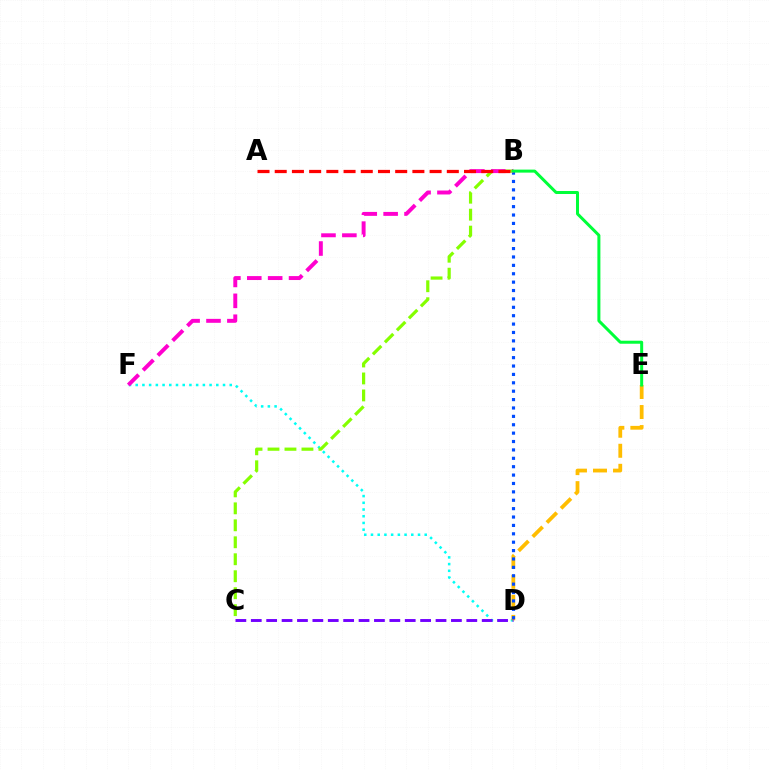{('D', 'F'): [{'color': '#00fff6', 'line_style': 'dotted', 'thickness': 1.82}], ('D', 'E'): [{'color': '#ffbd00', 'line_style': 'dashed', 'thickness': 2.72}], ('B', 'C'): [{'color': '#84ff00', 'line_style': 'dashed', 'thickness': 2.31}], ('B', 'D'): [{'color': '#004bff', 'line_style': 'dotted', 'thickness': 2.28}], ('B', 'F'): [{'color': '#ff00cf', 'line_style': 'dashed', 'thickness': 2.84}], ('A', 'B'): [{'color': '#ff0000', 'line_style': 'dashed', 'thickness': 2.34}], ('C', 'D'): [{'color': '#7200ff', 'line_style': 'dashed', 'thickness': 2.09}], ('B', 'E'): [{'color': '#00ff39', 'line_style': 'solid', 'thickness': 2.17}]}